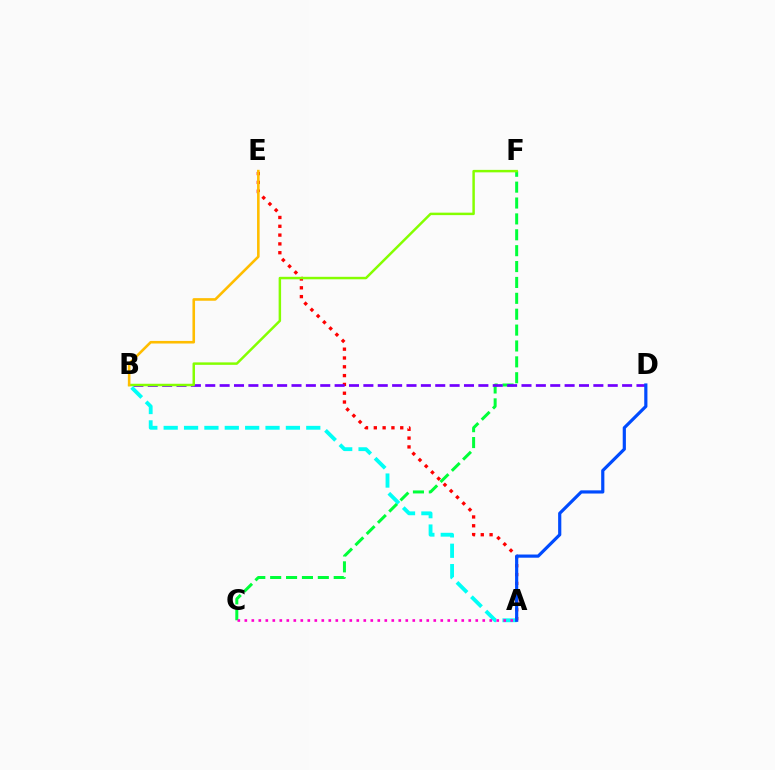{('A', 'E'): [{'color': '#ff0000', 'line_style': 'dotted', 'thickness': 2.39}], ('C', 'F'): [{'color': '#00ff39', 'line_style': 'dashed', 'thickness': 2.16}], ('B', 'D'): [{'color': '#7200ff', 'line_style': 'dashed', 'thickness': 1.95}], ('B', 'F'): [{'color': '#84ff00', 'line_style': 'solid', 'thickness': 1.78}], ('A', 'B'): [{'color': '#00fff6', 'line_style': 'dashed', 'thickness': 2.77}], ('A', 'D'): [{'color': '#004bff', 'line_style': 'solid', 'thickness': 2.29}], ('A', 'C'): [{'color': '#ff00cf', 'line_style': 'dotted', 'thickness': 1.9}], ('B', 'E'): [{'color': '#ffbd00', 'line_style': 'solid', 'thickness': 1.87}]}